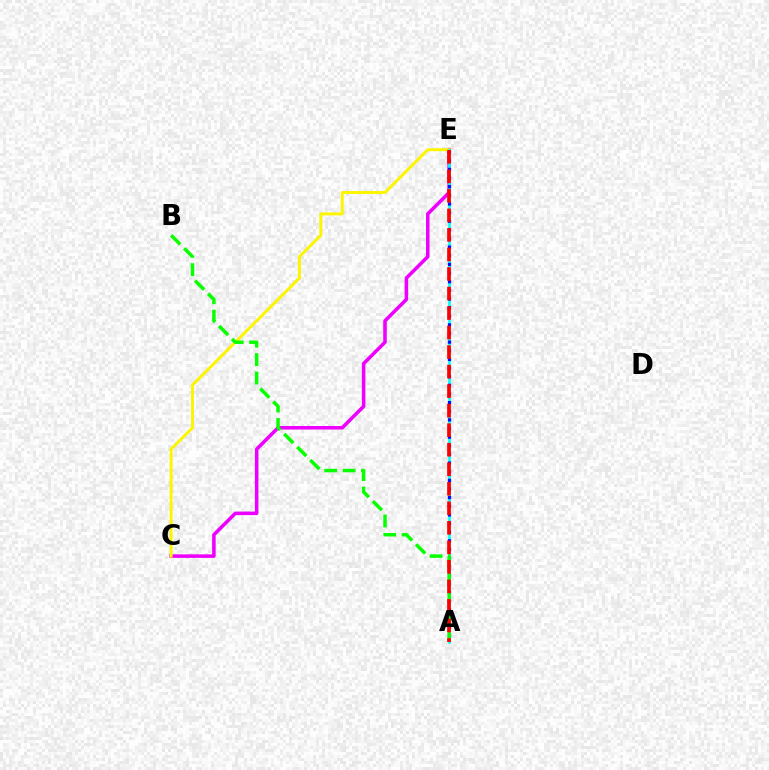{('C', 'E'): [{'color': '#ee00ff', 'line_style': 'solid', 'thickness': 2.55}, {'color': '#fcf500', 'line_style': 'solid', 'thickness': 2.11}], ('A', 'E'): [{'color': '#00fff6', 'line_style': 'solid', 'thickness': 1.9}, {'color': '#0010ff', 'line_style': 'dotted', 'thickness': 2.35}, {'color': '#ff0000', 'line_style': 'dashed', 'thickness': 2.65}], ('A', 'B'): [{'color': '#08ff00', 'line_style': 'dashed', 'thickness': 2.5}]}